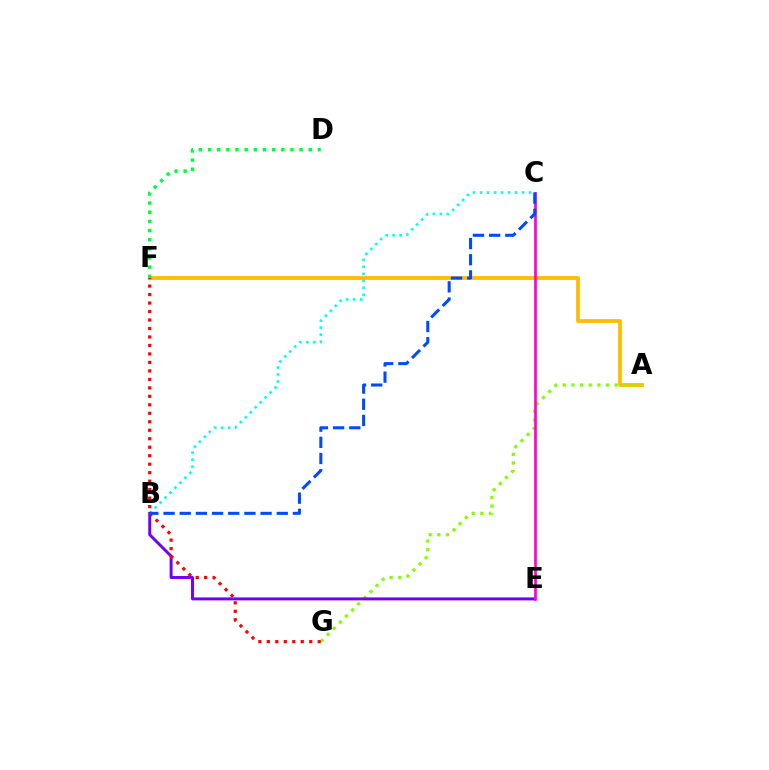{('A', 'F'): [{'color': '#ffbd00', 'line_style': 'solid', 'thickness': 2.73}], ('A', 'G'): [{'color': '#84ff00', 'line_style': 'dotted', 'thickness': 2.35}], ('B', 'C'): [{'color': '#00fff6', 'line_style': 'dotted', 'thickness': 1.9}, {'color': '#004bff', 'line_style': 'dashed', 'thickness': 2.2}], ('B', 'E'): [{'color': '#7200ff', 'line_style': 'solid', 'thickness': 2.14}], ('C', 'E'): [{'color': '#ff00cf', 'line_style': 'solid', 'thickness': 1.93}], ('F', 'G'): [{'color': '#ff0000', 'line_style': 'dotted', 'thickness': 2.3}], ('D', 'F'): [{'color': '#00ff39', 'line_style': 'dotted', 'thickness': 2.49}]}